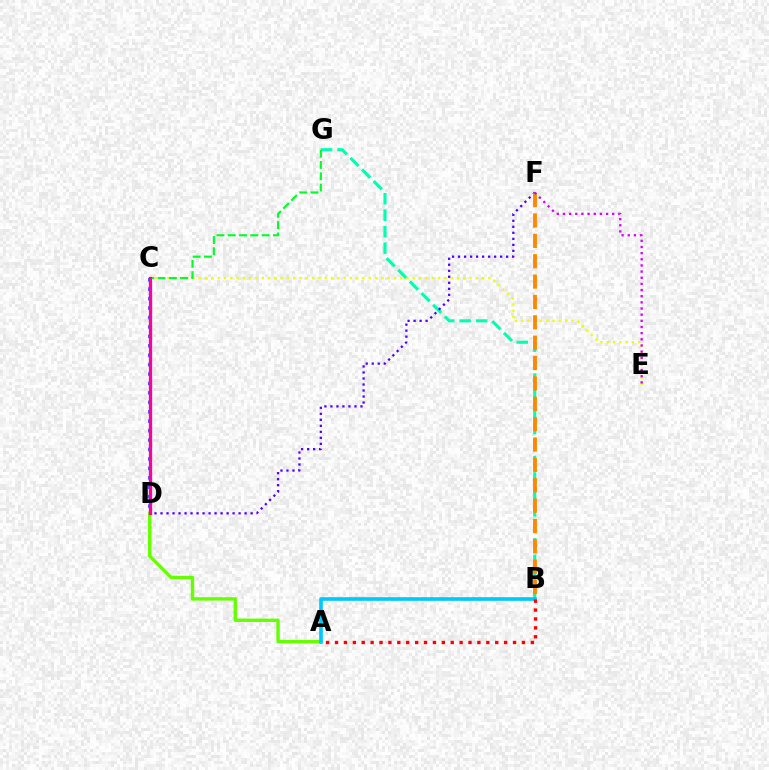{('B', 'G'): [{'color': '#00ffaf', 'line_style': 'dashed', 'thickness': 2.24}], ('C', 'D'): [{'color': '#003fff', 'line_style': 'dotted', 'thickness': 2.56}, {'color': '#ff00a0', 'line_style': 'solid', 'thickness': 2.37}], ('C', 'E'): [{'color': '#eeff00', 'line_style': 'dotted', 'thickness': 1.71}], ('D', 'F'): [{'color': '#4f00ff', 'line_style': 'dotted', 'thickness': 1.63}], ('A', 'D'): [{'color': '#66ff00', 'line_style': 'solid', 'thickness': 2.44}], ('C', 'G'): [{'color': '#00ff27', 'line_style': 'dashed', 'thickness': 1.53}], ('A', 'B'): [{'color': '#00c7ff', 'line_style': 'solid', 'thickness': 2.61}, {'color': '#ff0000', 'line_style': 'dotted', 'thickness': 2.42}], ('B', 'F'): [{'color': '#ff8800', 'line_style': 'dashed', 'thickness': 2.77}], ('E', 'F'): [{'color': '#d600ff', 'line_style': 'dotted', 'thickness': 1.67}]}